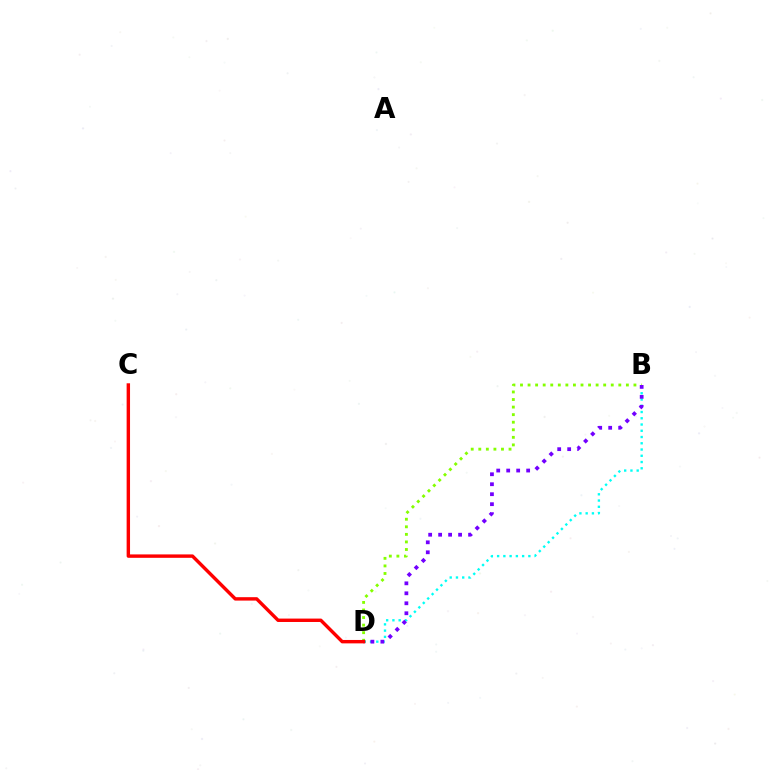{('B', 'D'): [{'color': '#84ff00', 'line_style': 'dotted', 'thickness': 2.05}, {'color': '#00fff6', 'line_style': 'dotted', 'thickness': 1.7}, {'color': '#7200ff', 'line_style': 'dotted', 'thickness': 2.71}], ('C', 'D'): [{'color': '#ff0000', 'line_style': 'solid', 'thickness': 2.45}]}